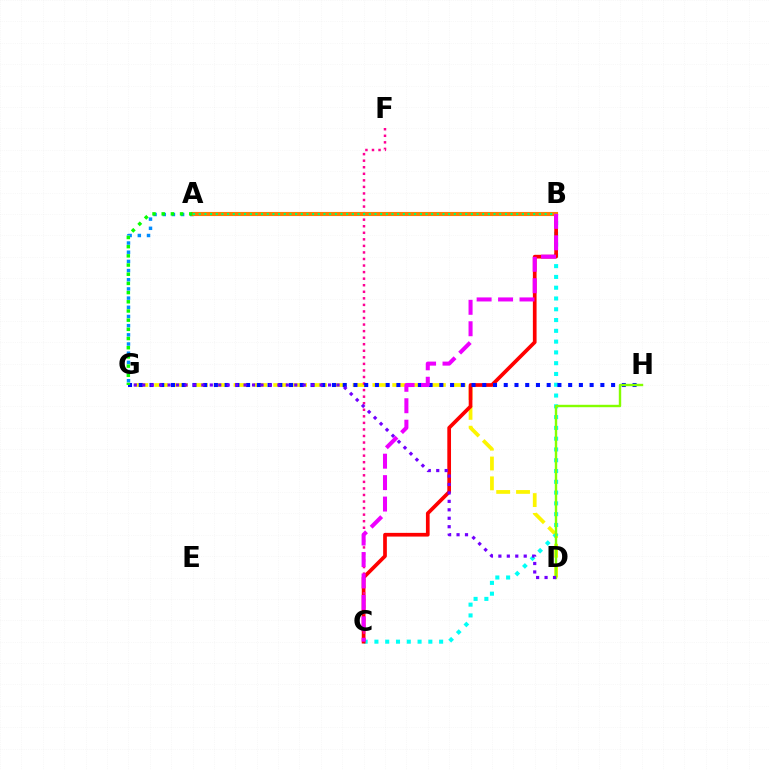{('A', 'G'): [{'color': '#008cff', 'line_style': 'dotted', 'thickness': 2.49}, {'color': '#08ff00', 'line_style': 'dotted', 'thickness': 2.5}], ('D', 'G'): [{'color': '#fcf500', 'line_style': 'dashed', 'thickness': 2.69}, {'color': '#7200ff', 'line_style': 'dotted', 'thickness': 2.3}], ('B', 'C'): [{'color': '#00fff6', 'line_style': 'dotted', 'thickness': 2.93}, {'color': '#ff0000', 'line_style': 'solid', 'thickness': 2.67}, {'color': '#ee00ff', 'line_style': 'dashed', 'thickness': 2.91}], ('C', 'F'): [{'color': '#ff0094', 'line_style': 'dotted', 'thickness': 1.78}], ('G', 'H'): [{'color': '#0010ff', 'line_style': 'dotted', 'thickness': 2.92}], ('D', 'H'): [{'color': '#84ff00', 'line_style': 'solid', 'thickness': 1.73}], ('A', 'B'): [{'color': '#ff7c00', 'line_style': 'solid', 'thickness': 2.96}, {'color': '#00ff74', 'line_style': 'dotted', 'thickness': 1.54}]}